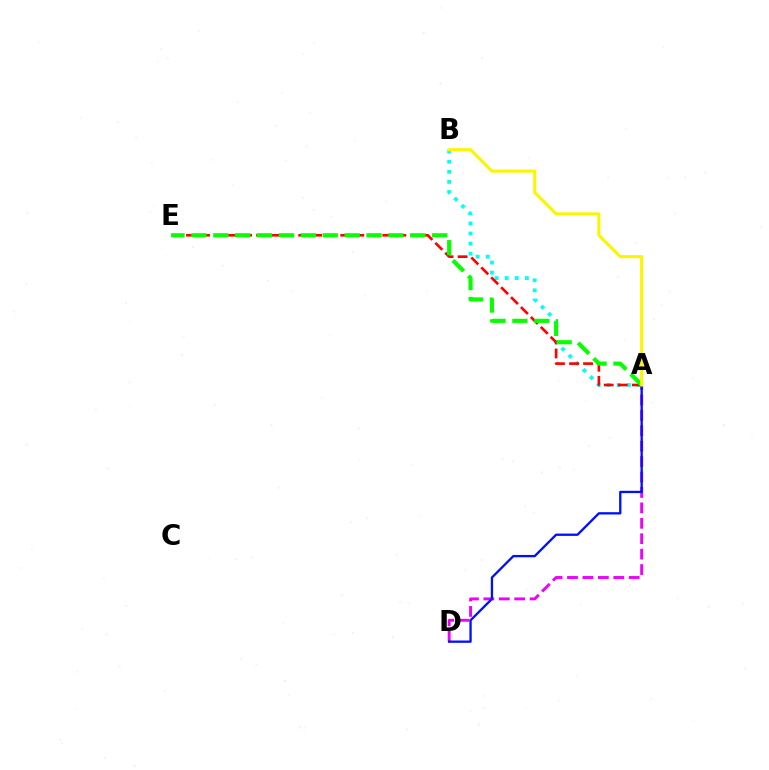{('A', 'B'): [{'color': '#00fff6', 'line_style': 'dotted', 'thickness': 2.74}, {'color': '#fcf500', 'line_style': 'solid', 'thickness': 2.21}], ('A', 'D'): [{'color': '#ee00ff', 'line_style': 'dashed', 'thickness': 2.09}, {'color': '#0010ff', 'line_style': 'solid', 'thickness': 1.67}], ('A', 'E'): [{'color': '#ff0000', 'line_style': 'dashed', 'thickness': 1.9}, {'color': '#08ff00', 'line_style': 'dashed', 'thickness': 2.97}]}